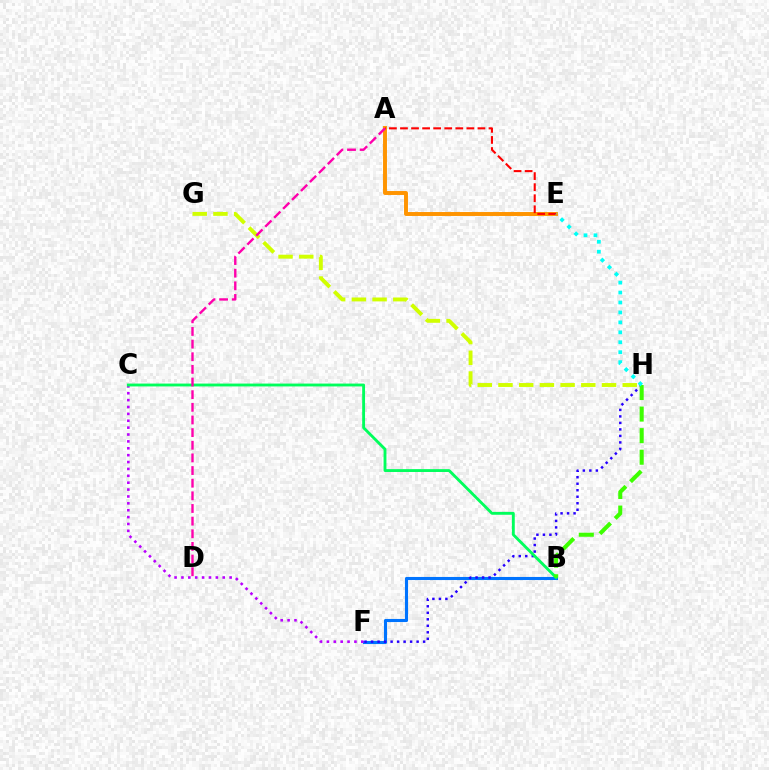{('B', 'F'): [{'color': '#0074ff', 'line_style': 'solid', 'thickness': 2.23}], ('C', 'F'): [{'color': '#b900ff', 'line_style': 'dotted', 'thickness': 1.87}], ('A', 'E'): [{'color': '#ff9400', 'line_style': 'solid', 'thickness': 2.83}, {'color': '#ff0000', 'line_style': 'dashed', 'thickness': 1.5}], ('F', 'H'): [{'color': '#2500ff', 'line_style': 'dotted', 'thickness': 1.77}], ('B', 'C'): [{'color': '#00ff5c', 'line_style': 'solid', 'thickness': 2.06}], ('G', 'H'): [{'color': '#d1ff00', 'line_style': 'dashed', 'thickness': 2.81}], ('B', 'H'): [{'color': '#3dff00', 'line_style': 'dashed', 'thickness': 2.93}], ('A', 'D'): [{'color': '#ff00ac', 'line_style': 'dashed', 'thickness': 1.72}], ('E', 'H'): [{'color': '#00fff6', 'line_style': 'dotted', 'thickness': 2.7}]}